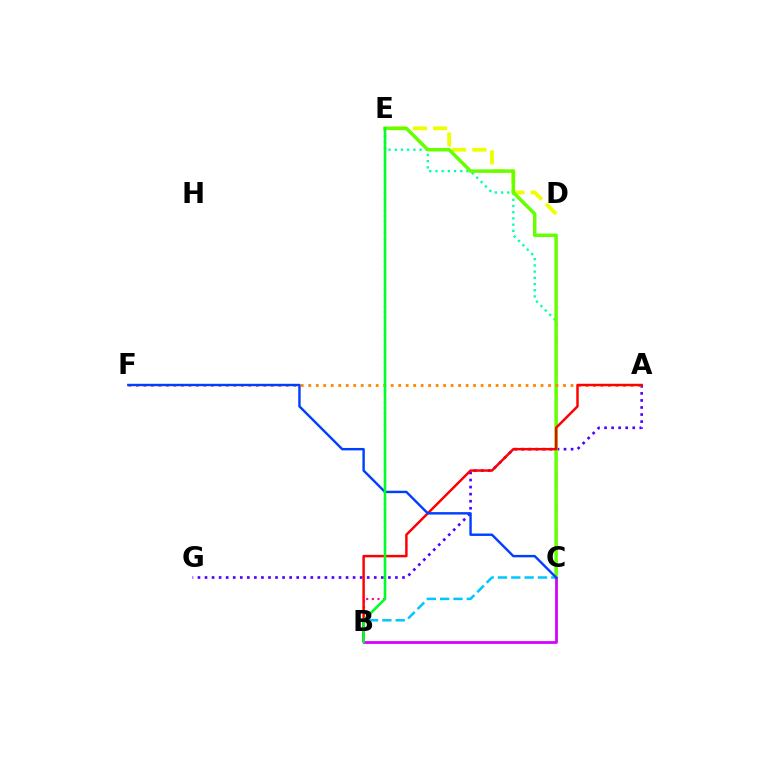{('B', 'E'): [{'color': '#ff00a0', 'line_style': 'dotted', 'thickness': 1.53}, {'color': '#00ff27', 'line_style': 'solid', 'thickness': 1.86}], ('C', 'E'): [{'color': '#00ffaf', 'line_style': 'dotted', 'thickness': 1.69}, {'color': '#66ff00', 'line_style': 'solid', 'thickness': 2.51}], ('D', 'E'): [{'color': '#eeff00', 'line_style': 'dashed', 'thickness': 2.75}], ('A', 'G'): [{'color': '#4f00ff', 'line_style': 'dotted', 'thickness': 1.92}], ('B', 'C'): [{'color': '#00c7ff', 'line_style': 'dashed', 'thickness': 1.81}, {'color': '#d600ff', 'line_style': 'solid', 'thickness': 1.99}], ('A', 'F'): [{'color': '#ff8800', 'line_style': 'dotted', 'thickness': 2.04}], ('A', 'B'): [{'color': '#ff0000', 'line_style': 'solid', 'thickness': 1.78}], ('C', 'F'): [{'color': '#003fff', 'line_style': 'solid', 'thickness': 1.74}]}